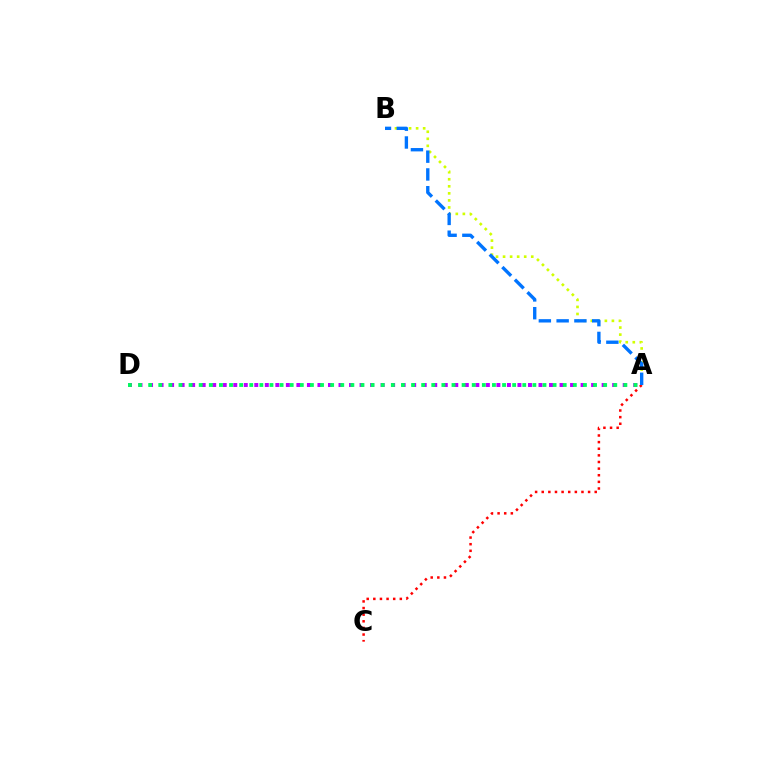{('A', 'D'): [{'color': '#b900ff', 'line_style': 'dotted', 'thickness': 2.86}, {'color': '#00ff5c', 'line_style': 'dotted', 'thickness': 2.75}], ('A', 'B'): [{'color': '#d1ff00', 'line_style': 'dotted', 'thickness': 1.91}, {'color': '#0074ff', 'line_style': 'dashed', 'thickness': 2.42}], ('A', 'C'): [{'color': '#ff0000', 'line_style': 'dotted', 'thickness': 1.8}]}